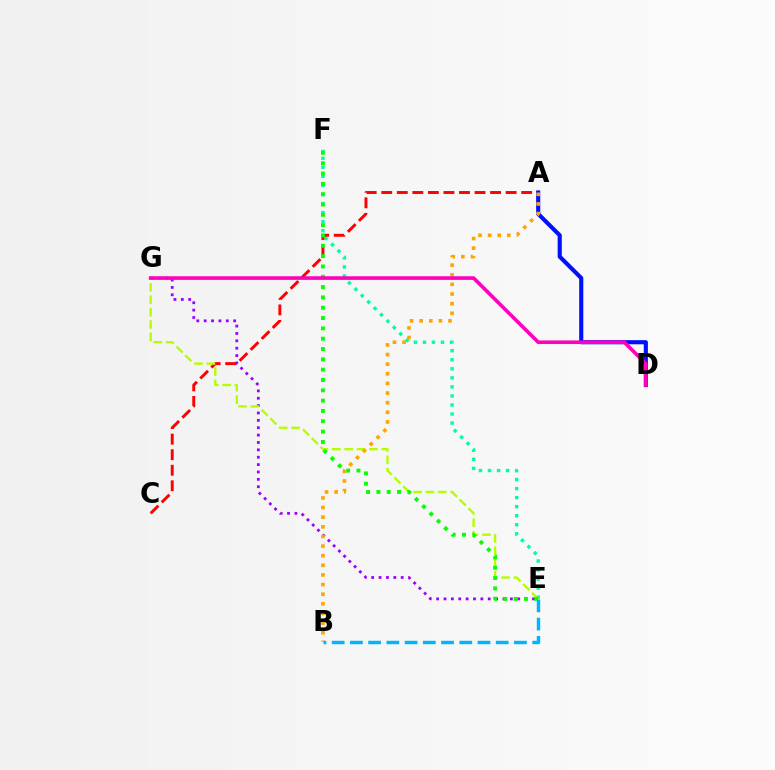{('E', 'F'): [{'color': '#00ff9d', 'line_style': 'dotted', 'thickness': 2.46}, {'color': '#08ff00', 'line_style': 'dotted', 'thickness': 2.8}], ('A', 'C'): [{'color': '#ff0000', 'line_style': 'dashed', 'thickness': 2.11}], ('E', 'G'): [{'color': '#9b00ff', 'line_style': 'dotted', 'thickness': 2.0}, {'color': '#b3ff00', 'line_style': 'dashed', 'thickness': 1.68}], ('A', 'D'): [{'color': '#0010ff', 'line_style': 'solid', 'thickness': 2.97}], ('A', 'B'): [{'color': '#ffa500', 'line_style': 'dotted', 'thickness': 2.61}], ('B', 'E'): [{'color': '#00b5ff', 'line_style': 'dashed', 'thickness': 2.48}], ('D', 'G'): [{'color': '#ff00bd', 'line_style': 'solid', 'thickness': 2.6}]}